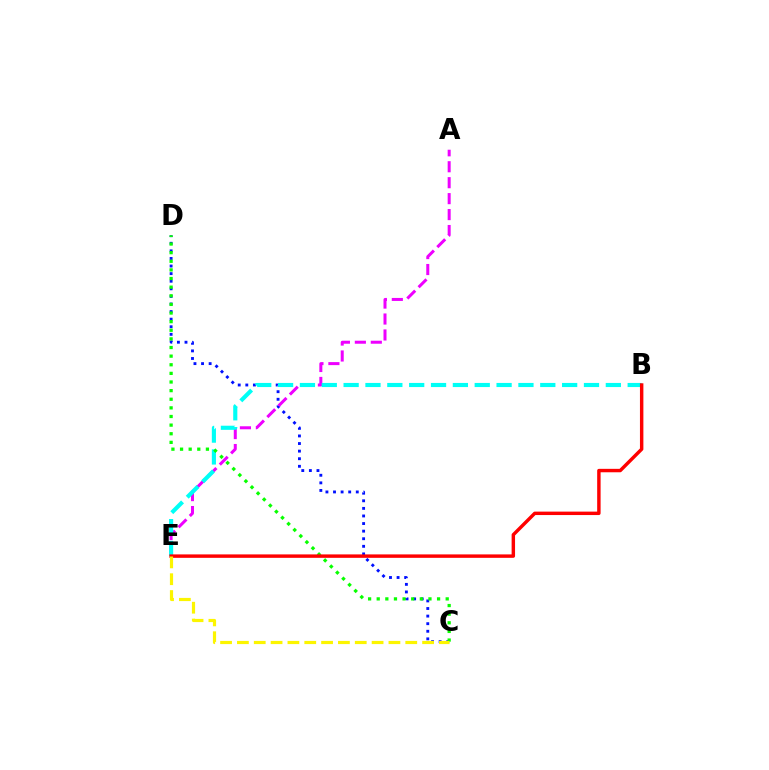{('C', 'D'): [{'color': '#0010ff', 'line_style': 'dotted', 'thickness': 2.06}, {'color': '#08ff00', 'line_style': 'dotted', 'thickness': 2.34}], ('A', 'E'): [{'color': '#ee00ff', 'line_style': 'dashed', 'thickness': 2.17}], ('B', 'E'): [{'color': '#00fff6', 'line_style': 'dashed', 'thickness': 2.97}, {'color': '#ff0000', 'line_style': 'solid', 'thickness': 2.47}], ('C', 'E'): [{'color': '#fcf500', 'line_style': 'dashed', 'thickness': 2.29}]}